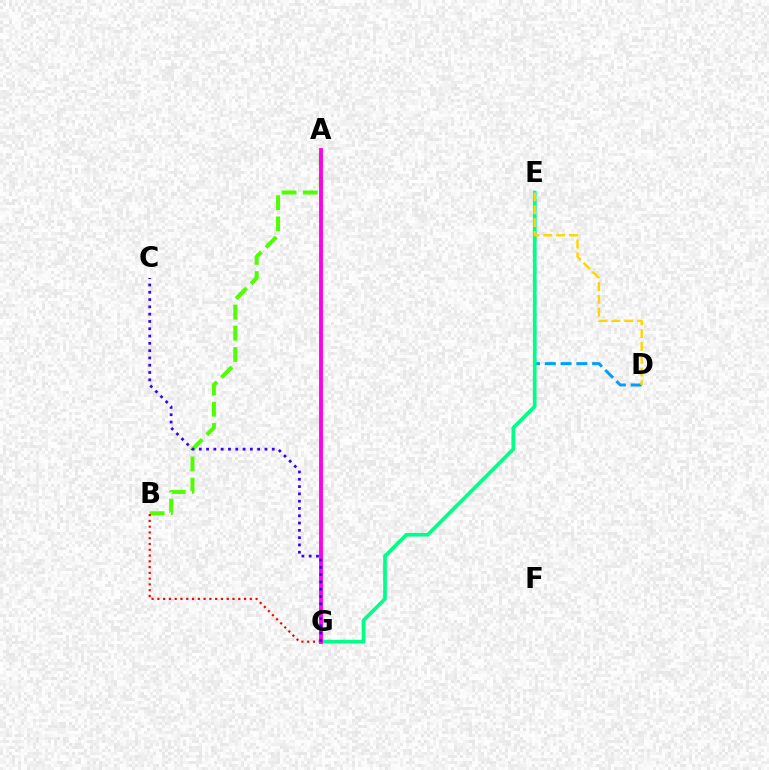{('A', 'B'): [{'color': '#4fff00', 'line_style': 'dashed', 'thickness': 2.88}], ('B', 'G'): [{'color': '#ff0000', 'line_style': 'dotted', 'thickness': 1.57}], ('D', 'E'): [{'color': '#009eff', 'line_style': 'dashed', 'thickness': 2.15}, {'color': '#ffd500', 'line_style': 'dashed', 'thickness': 1.74}], ('E', 'G'): [{'color': '#00ff86', 'line_style': 'solid', 'thickness': 2.65}], ('A', 'G'): [{'color': '#ff00ed', 'line_style': 'solid', 'thickness': 2.79}], ('C', 'G'): [{'color': '#3700ff', 'line_style': 'dotted', 'thickness': 1.98}]}